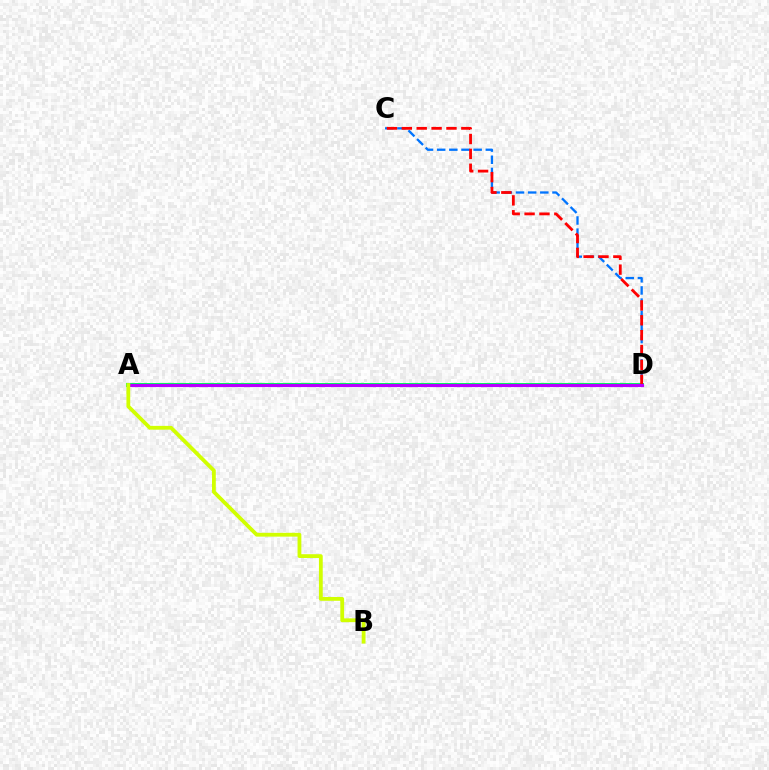{('C', 'D'): [{'color': '#0074ff', 'line_style': 'dashed', 'thickness': 1.65}, {'color': '#ff0000', 'line_style': 'dashed', 'thickness': 2.02}], ('A', 'D'): [{'color': '#00ff5c', 'line_style': 'solid', 'thickness': 2.89}, {'color': '#b900ff', 'line_style': 'solid', 'thickness': 2.25}], ('A', 'B'): [{'color': '#d1ff00', 'line_style': 'solid', 'thickness': 2.73}]}